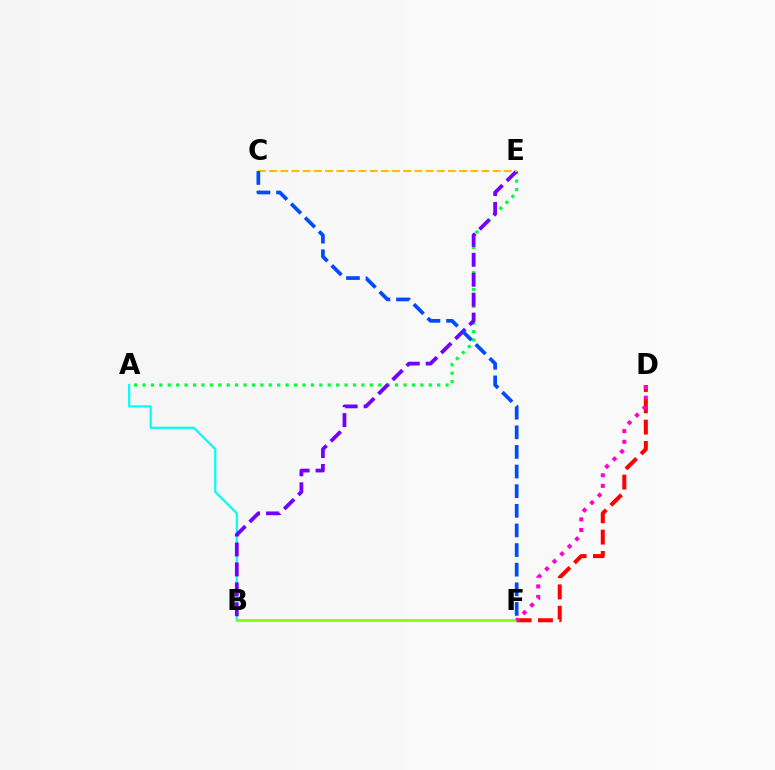{('A', 'B'): [{'color': '#00fff6', 'line_style': 'solid', 'thickness': 1.59}], ('A', 'E'): [{'color': '#00ff39', 'line_style': 'dotted', 'thickness': 2.29}], ('B', 'F'): [{'color': '#84ff00', 'line_style': 'solid', 'thickness': 2.0}], ('B', 'E'): [{'color': '#7200ff', 'line_style': 'dashed', 'thickness': 2.71}], ('D', 'F'): [{'color': '#ff0000', 'line_style': 'dashed', 'thickness': 2.9}, {'color': '#ff00cf', 'line_style': 'dotted', 'thickness': 2.88}], ('C', 'E'): [{'color': '#ffbd00', 'line_style': 'dashed', 'thickness': 1.52}], ('C', 'F'): [{'color': '#004bff', 'line_style': 'dashed', 'thickness': 2.67}]}